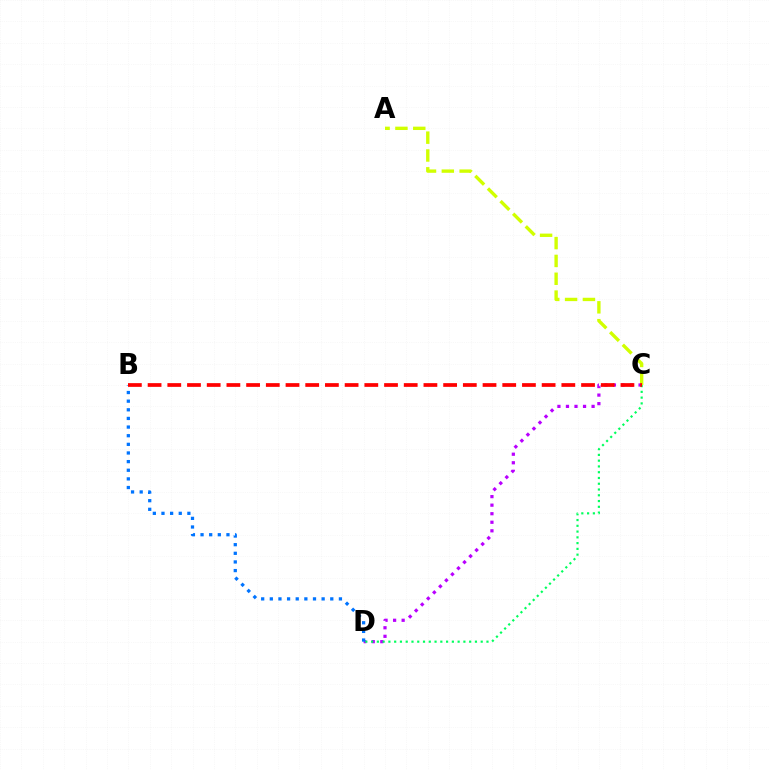{('A', 'C'): [{'color': '#d1ff00', 'line_style': 'dashed', 'thickness': 2.42}], ('C', 'D'): [{'color': '#b900ff', 'line_style': 'dotted', 'thickness': 2.32}, {'color': '#00ff5c', 'line_style': 'dotted', 'thickness': 1.57}], ('B', 'D'): [{'color': '#0074ff', 'line_style': 'dotted', 'thickness': 2.35}], ('B', 'C'): [{'color': '#ff0000', 'line_style': 'dashed', 'thickness': 2.68}]}